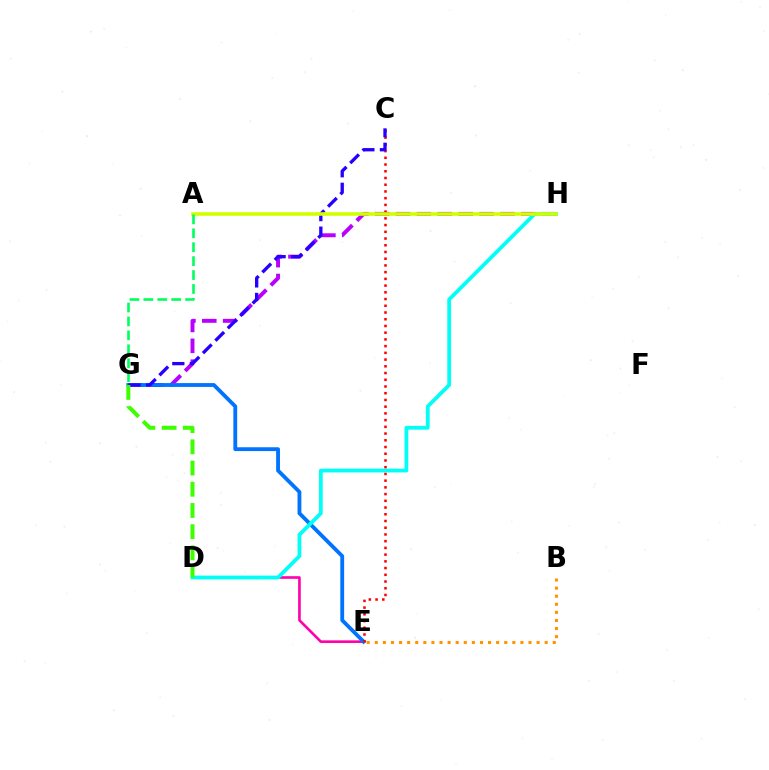{('D', 'E'): [{'color': '#ff00ac', 'line_style': 'solid', 'thickness': 1.89}], ('G', 'H'): [{'color': '#b900ff', 'line_style': 'dashed', 'thickness': 2.84}], ('E', 'G'): [{'color': '#0074ff', 'line_style': 'solid', 'thickness': 2.76}], ('C', 'E'): [{'color': '#ff0000', 'line_style': 'dotted', 'thickness': 1.83}], ('D', 'H'): [{'color': '#00fff6', 'line_style': 'solid', 'thickness': 2.71}], ('C', 'G'): [{'color': '#2500ff', 'line_style': 'dashed', 'thickness': 2.39}], ('A', 'H'): [{'color': '#d1ff00', 'line_style': 'solid', 'thickness': 2.59}], ('B', 'E'): [{'color': '#ff9400', 'line_style': 'dotted', 'thickness': 2.2}], ('D', 'G'): [{'color': '#3dff00', 'line_style': 'dashed', 'thickness': 2.88}], ('A', 'G'): [{'color': '#00ff5c', 'line_style': 'dashed', 'thickness': 1.89}]}